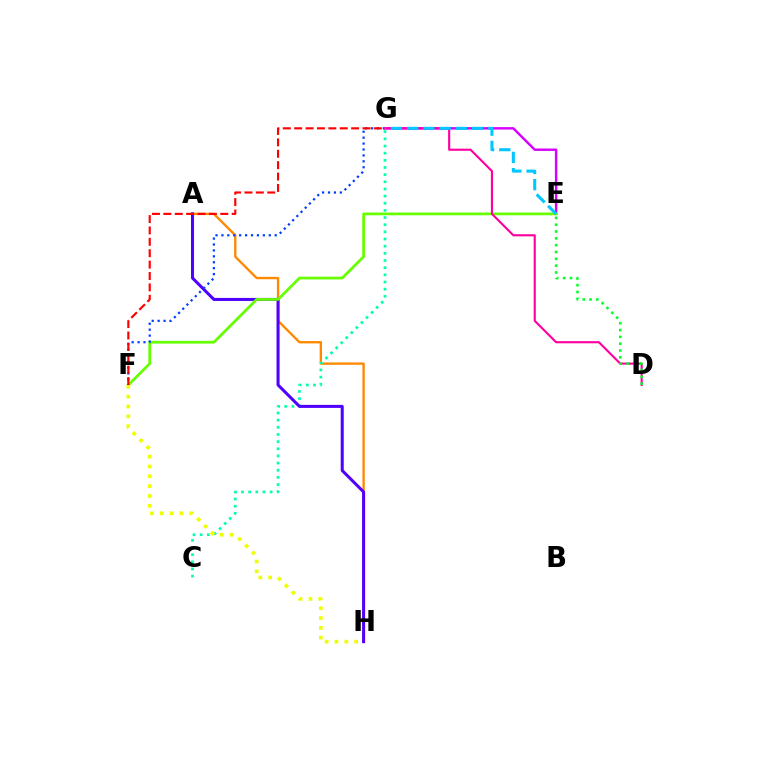{('A', 'H'): [{'color': '#ff8800', 'line_style': 'solid', 'thickness': 1.69}, {'color': '#4f00ff', 'line_style': 'solid', 'thickness': 2.18}], ('C', 'G'): [{'color': '#00ffaf', 'line_style': 'dotted', 'thickness': 1.94}], ('E', 'G'): [{'color': '#d600ff', 'line_style': 'solid', 'thickness': 1.76}, {'color': '#00c7ff', 'line_style': 'dashed', 'thickness': 2.2}], ('E', 'F'): [{'color': '#66ff00', 'line_style': 'solid', 'thickness': 1.97}], ('F', 'G'): [{'color': '#003fff', 'line_style': 'dotted', 'thickness': 1.61}, {'color': '#ff0000', 'line_style': 'dashed', 'thickness': 1.55}], ('D', 'G'): [{'color': '#ff00a0', 'line_style': 'solid', 'thickness': 1.53}], ('D', 'E'): [{'color': '#00ff27', 'line_style': 'dotted', 'thickness': 1.85}], ('F', 'H'): [{'color': '#eeff00', 'line_style': 'dotted', 'thickness': 2.67}]}